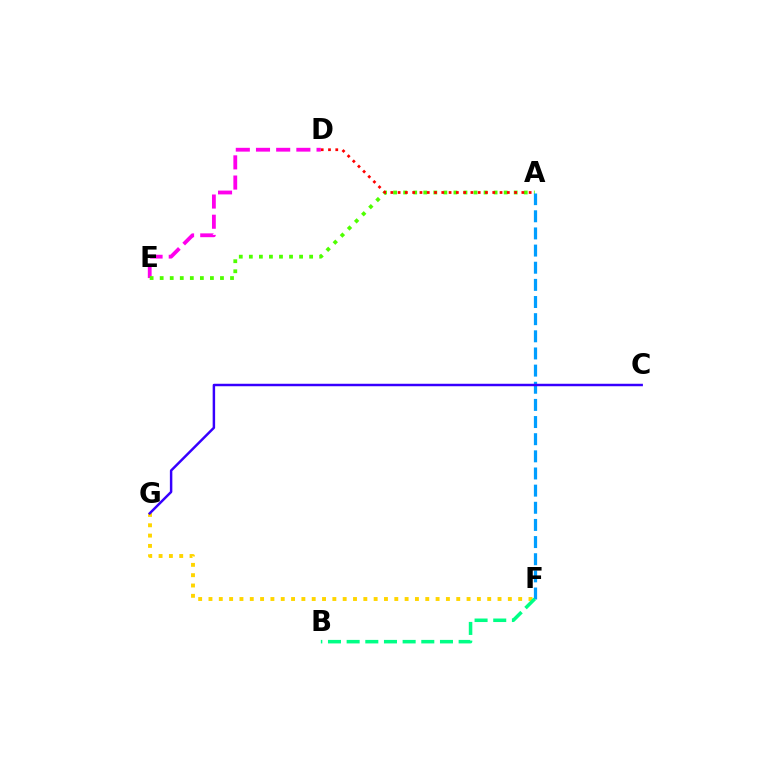{('D', 'E'): [{'color': '#ff00ed', 'line_style': 'dashed', 'thickness': 2.74}], ('A', 'E'): [{'color': '#4fff00', 'line_style': 'dotted', 'thickness': 2.73}], ('F', 'G'): [{'color': '#ffd500', 'line_style': 'dotted', 'thickness': 2.8}], ('A', 'F'): [{'color': '#009eff', 'line_style': 'dashed', 'thickness': 2.33}], ('C', 'G'): [{'color': '#3700ff', 'line_style': 'solid', 'thickness': 1.78}], ('B', 'F'): [{'color': '#00ff86', 'line_style': 'dashed', 'thickness': 2.54}], ('A', 'D'): [{'color': '#ff0000', 'line_style': 'dotted', 'thickness': 1.98}]}